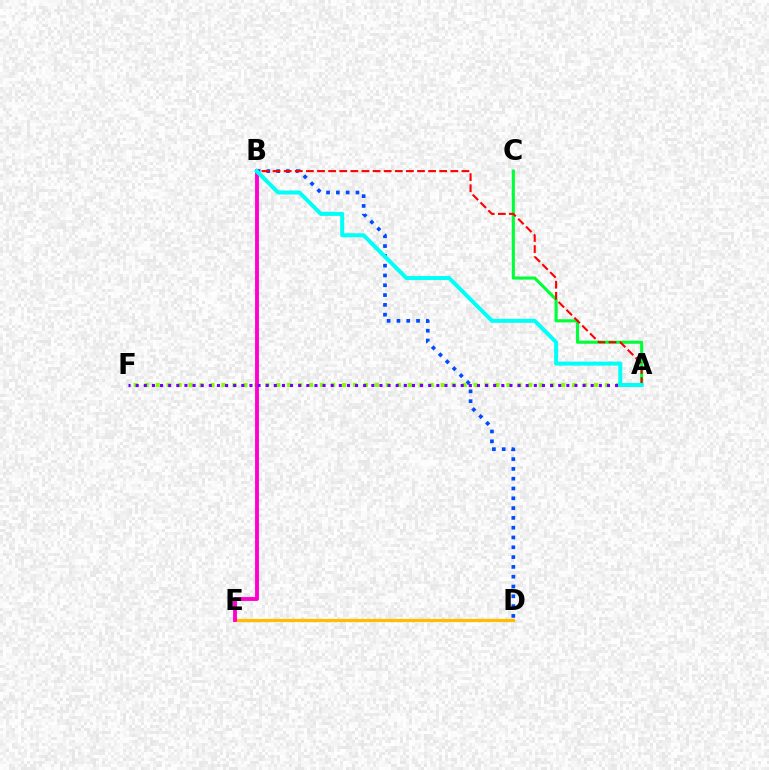{('A', 'C'): [{'color': '#00ff39', 'line_style': 'solid', 'thickness': 2.23}], ('B', 'D'): [{'color': '#004bff', 'line_style': 'dotted', 'thickness': 2.66}], ('A', 'F'): [{'color': '#84ff00', 'line_style': 'dotted', 'thickness': 2.98}, {'color': '#7200ff', 'line_style': 'dotted', 'thickness': 2.21}], ('A', 'B'): [{'color': '#ff0000', 'line_style': 'dashed', 'thickness': 1.51}, {'color': '#00fff6', 'line_style': 'solid', 'thickness': 2.88}], ('D', 'E'): [{'color': '#ffbd00', 'line_style': 'solid', 'thickness': 2.35}], ('B', 'E'): [{'color': '#ff00cf', 'line_style': 'solid', 'thickness': 2.79}]}